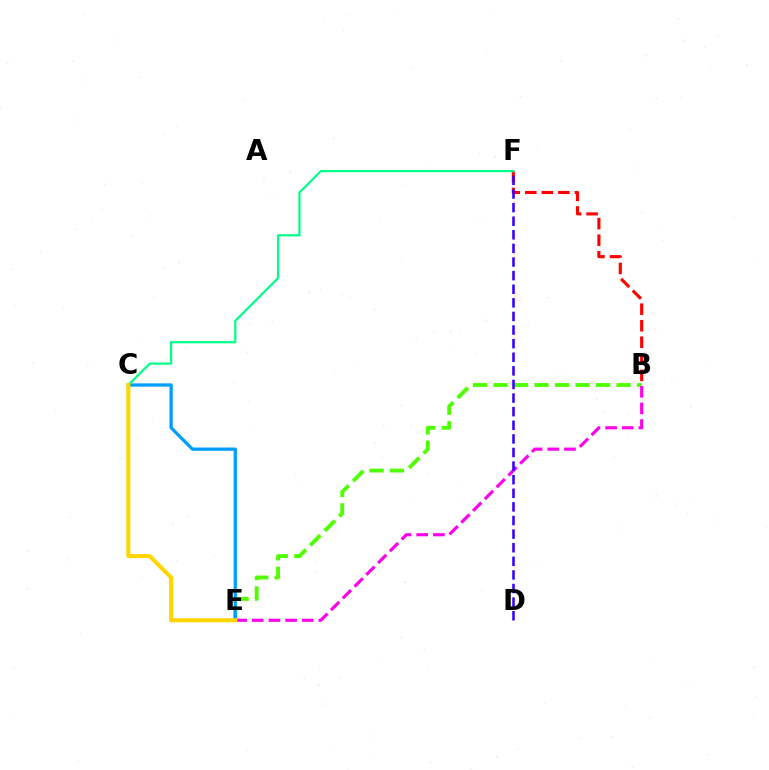{('B', 'F'): [{'color': '#ff0000', 'line_style': 'dashed', 'thickness': 2.25}], ('B', 'E'): [{'color': '#4fff00', 'line_style': 'dashed', 'thickness': 2.79}, {'color': '#ff00ed', 'line_style': 'dashed', 'thickness': 2.26}], ('D', 'F'): [{'color': '#3700ff', 'line_style': 'dashed', 'thickness': 1.85}], ('C', 'E'): [{'color': '#009eff', 'line_style': 'solid', 'thickness': 2.36}, {'color': '#ffd500', 'line_style': 'solid', 'thickness': 2.94}], ('C', 'F'): [{'color': '#00ff86', 'line_style': 'solid', 'thickness': 1.6}]}